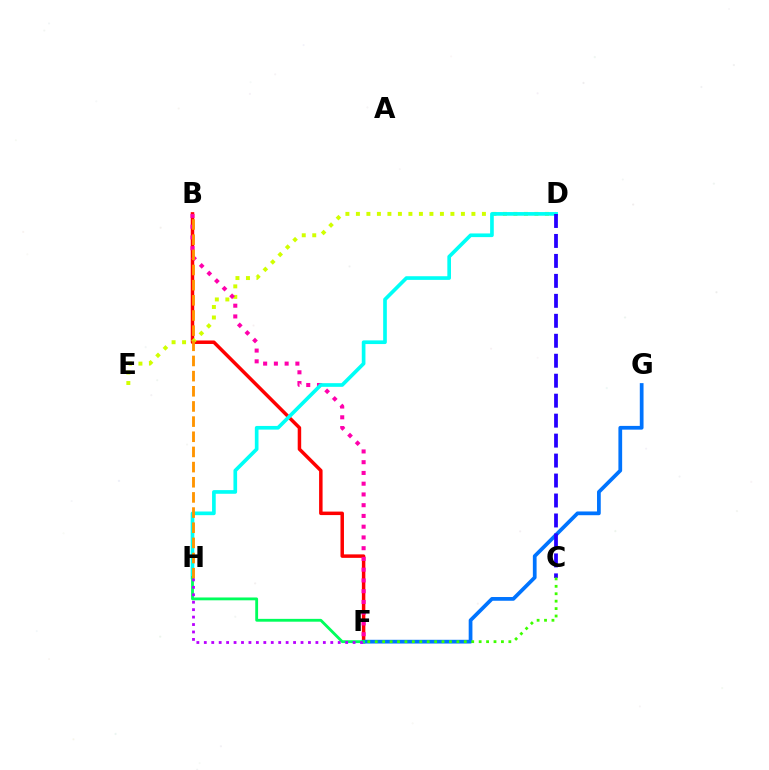{('B', 'F'): [{'color': '#ff0000', 'line_style': 'solid', 'thickness': 2.51}, {'color': '#ff00ac', 'line_style': 'dotted', 'thickness': 2.92}], ('D', 'E'): [{'color': '#d1ff00', 'line_style': 'dotted', 'thickness': 2.85}], ('F', 'G'): [{'color': '#0074ff', 'line_style': 'solid', 'thickness': 2.69}], ('D', 'H'): [{'color': '#00fff6', 'line_style': 'solid', 'thickness': 2.64}], ('F', 'H'): [{'color': '#00ff5c', 'line_style': 'solid', 'thickness': 2.04}, {'color': '#b900ff', 'line_style': 'dotted', 'thickness': 2.02}], ('C', 'D'): [{'color': '#2500ff', 'line_style': 'dashed', 'thickness': 2.71}], ('B', 'H'): [{'color': '#ff9400', 'line_style': 'dashed', 'thickness': 2.06}], ('C', 'F'): [{'color': '#3dff00', 'line_style': 'dotted', 'thickness': 2.02}]}